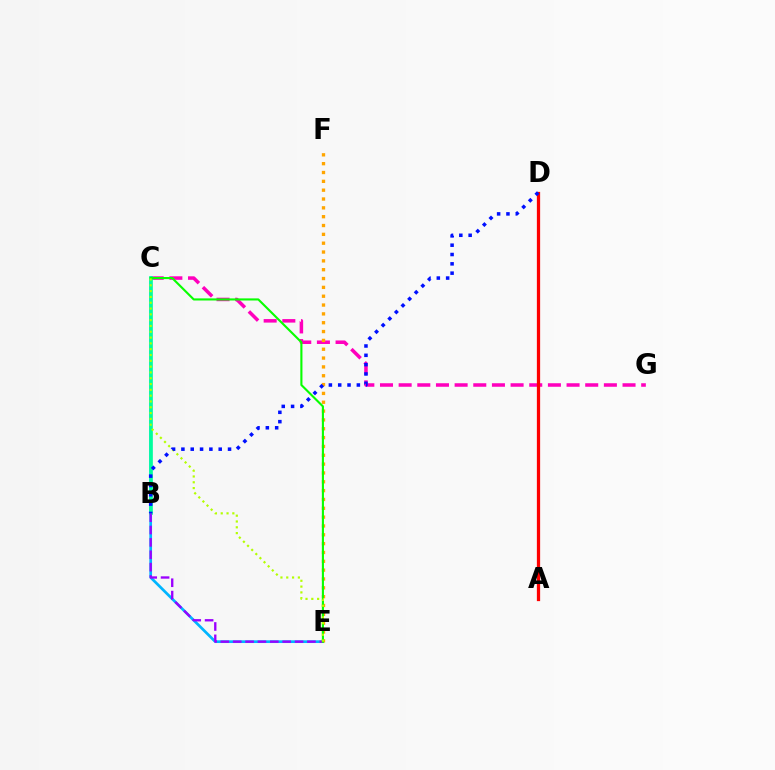{('C', 'G'): [{'color': '#ff00bd', 'line_style': 'dashed', 'thickness': 2.53}], ('C', 'E'): [{'color': '#00b5ff', 'line_style': 'solid', 'thickness': 1.96}, {'color': '#08ff00', 'line_style': 'solid', 'thickness': 1.52}, {'color': '#b3ff00', 'line_style': 'dotted', 'thickness': 1.58}], ('E', 'F'): [{'color': '#ffa500', 'line_style': 'dotted', 'thickness': 2.4}], ('A', 'D'): [{'color': '#ff0000', 'line_style': 'solid', 'thickness': 2.35}], ('B', 'C'): [{'color': '#00ff9d', 'line_style': 'solid', 'thickness': 2.64}], ('B', 'E'): [{'color': '#9b00ff', 'line_style': 'dashed', 'thickness': 1.68}], ('B', 'D'): [{'color': '#0010ff', 'line_style': 'dotted', 'thickness': 2.53}]}